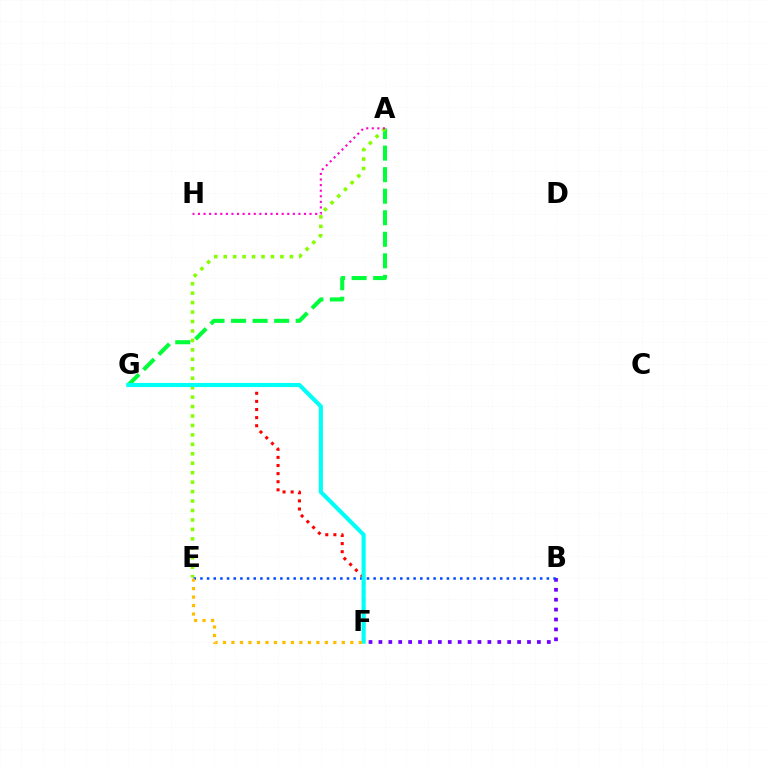{('B', 'F'): [{'color': '#7200ff', 'line_style': 'dotted', 'thickness': 2.69}], ('F', 'G'): [{'color': '#ff0000', 'line_style': 'dotted', 'thickness': 2.2}, {'color': '#00fff6', 'line_style': 'solid', 'thickness': 2.97}], ('A', 'G'): [{'color': '#00ff39', 'line_style': 'dashed', 'thickness': 2.93}], ('A', 'E'): [{'color': '#84ff00', 'line_style': 'dotted', 'thickness': 2.57}], ('B', 'E'): [{'color': '#004bff', 'line_style': 'dotted', 'thickness': 1.81}], ('A', 'H'): [{'color': '#ff00cf', 'line_style': 'dotted', 'thickness': 1.52}], ('E', 'F'): [{'color': '#ffbd00', 'line_style': 'dotted', 'thickness': 2.31}]}